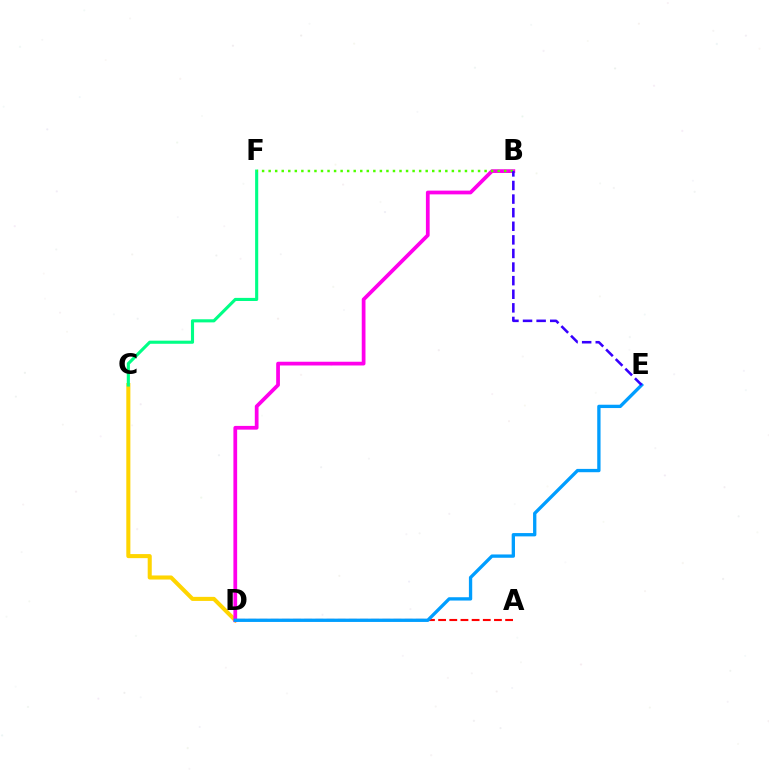{('C', 'D'): [{'color': '#ffd500', 'line_style': 'solid', 'thickness': 2.92}], ('C', 'F'): [{'color': '#00ff86', 'line_style': 'solid', 'thickness': 2.24}], ('A', 'D'): [{'color': '#ff0000', 'line_style': 'dashed', 'thickness': 1.52}], ('B', 'D'): [{'color': '#ff00ed', 'line_style': 'solid', 'thickness': 2.69}], ('B', 'F'): [{'color': '#4fff00', 'line_style': 'dotted', 'thickness': 1.78}], ('D', 'E'): [{'color': '#009eff', 'line_style': 'solid', 'thickness': 2.39}], ('B', 'E'): [{'color': '#3700ff', 'line_style': 'dashed', 'thickness': 1.85}]}